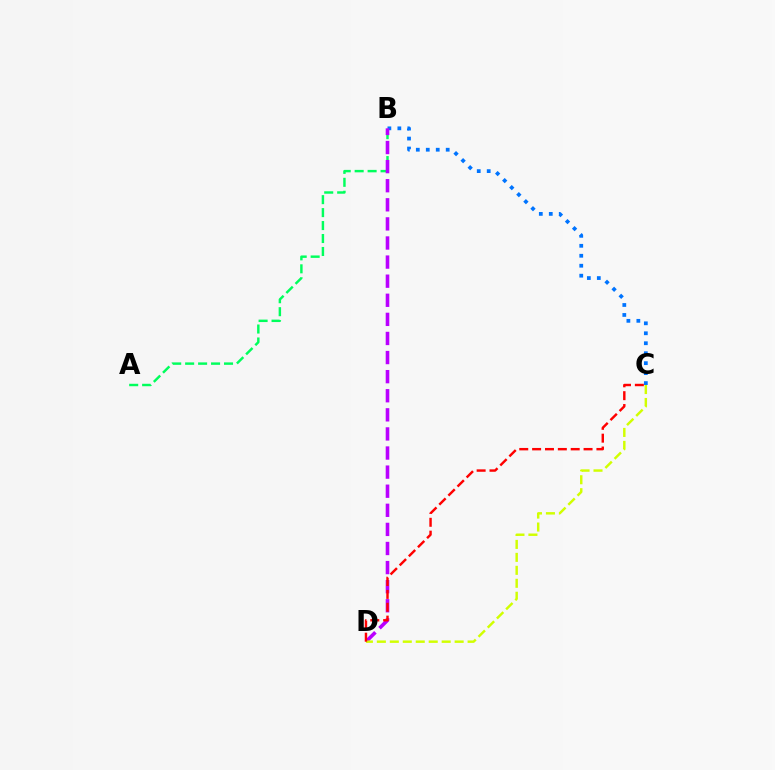{('B', 'C'): [{'color': '#0074ff', 'line_style': 'dotted', 'thickness': 2.71}], ('A', 'B'): [{'color': '#00ff5c', 'line_style': 'dashed', 'thickness': 1.76}], ('B', 'D'): [{'color': '#b900ff', 'line_style': 'dashed', 'thickness': 2.59}], ('C', 'D'): [{'color': '#d1ff00', 'line_style': 'dashed', 'thickness': 1.76}, {'color': '#ff0000', 'line_style': 'dashed', 'thickness': 1.75}]}